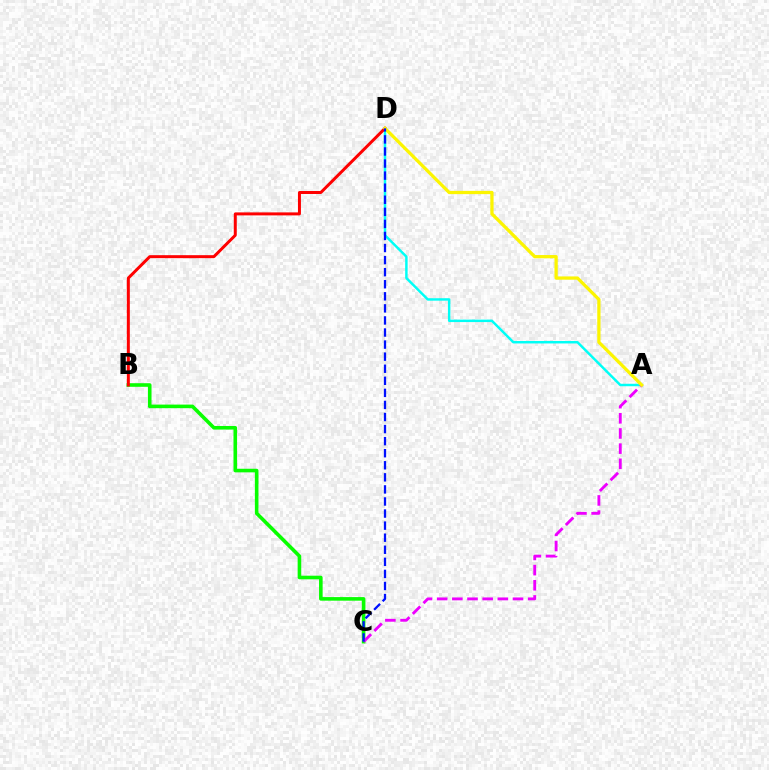{('B', 'C'): [{'color': '#08ff00', 'line_style': 'solid', 'thickness': 2.59}], ('A', 'D'): [{'color': '#00fff6', 'line_style': 'solid', 'thickness': 1.77}, {'color': '#fcf500', 'line_style': 'solid', 'thickness': 2.35}], ('A', 'C'): [{'color': '#ee00ff', 'line_style': 'dashed', 'thickness': 2.06}], ('B', 'D'): [{'color': '#ff0000', 'line_style': 'solid', 'thickness': 2.15}], ('C', 'D'): [{'color': '#0010ff', 'line_style': 'dashed', 'thickness': 1.64}]}